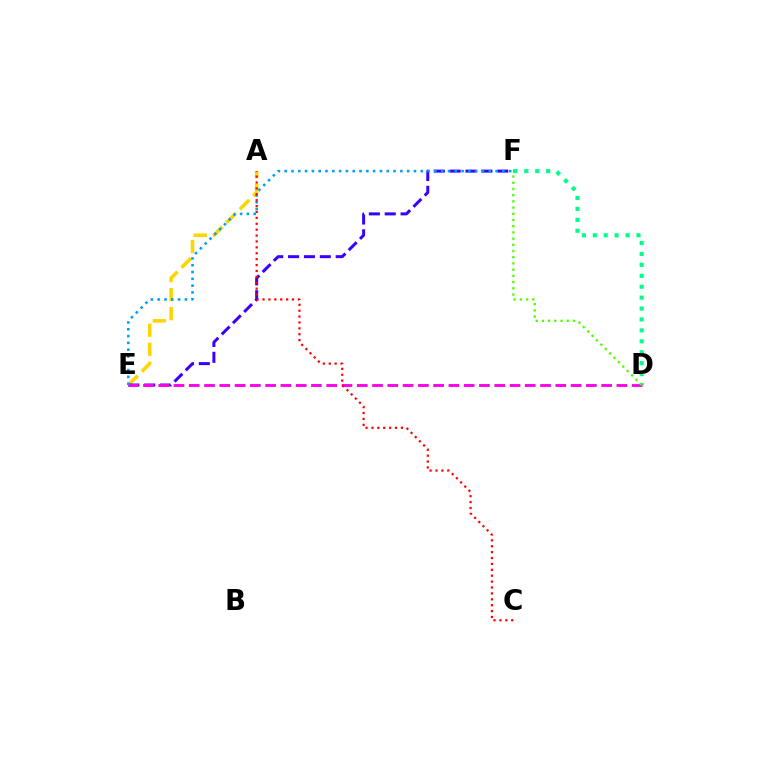{('A', 'E'): [{'color': '#ffd500', 'line_style': 'dashed', 'thickness': 2.58}], ('D', 'F'): [{'color': '#00ff86', 'line_style': 'dotted', 'thickness': 2.97}, {'color': '#4fff00', 'line_style': 'dotted', 'thickness': 1.69}], ('E', 'F'): [{'color': '#3700ff', 'line_style': 'dashed', 'thickness': 2.15}, {'color': '#009eff', 'line_style': 'dotted', 'thickness': 1.85}], ('D', 'E'): [{'color': '#ff00ed', 'line_style': 'dashed', 'thickness': 2.07}], ('A', 'C'): [{'color': '#ff0000', 'line_style': 'dotted', 'thickness': 1.6}]}